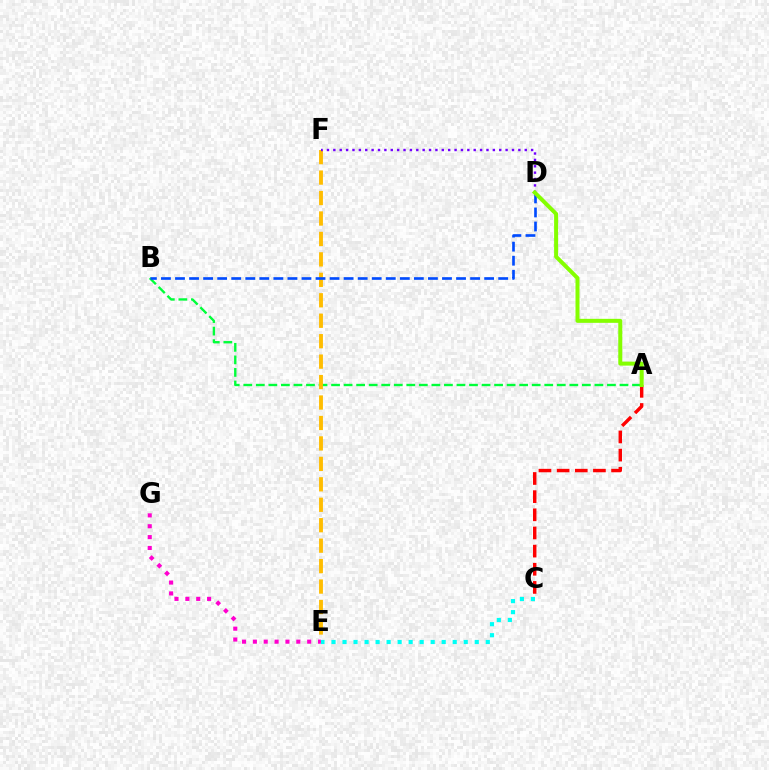{('A', 'B'): [{'color': '#00ff39', 'line_style': 'dashed', 'thickness': 1.7}], ('E', 'F'): [{'color': '#ffbd00', 'line_style': 'dashed', 'thickness': 2.78}], ('A', 'C'): [{'color': '#ff0000', 'line_style': 'dashed', 'thickness': 2.47}], ('B', 'D'): [{'color': '#004bff', 'line_style': 'dashed', 'thickness': 1.91}], ('C', 'E'): [{'color': '#00fff6', 'line_style': 'dotted', 'thickness': 2.99}], ('E', 'G'): [{'color': '#ff00cf', 'line_style': 'dotted', 'thickness': 2.95}], ('D', 'F'): [{'color': '#7200ff', 'line_style': 'dotted', 'thickness': 1.73}], ('A', 'D'): [{'color': '#84ff00', 'line_style': 'solid', 'thickness': 2.88}]}